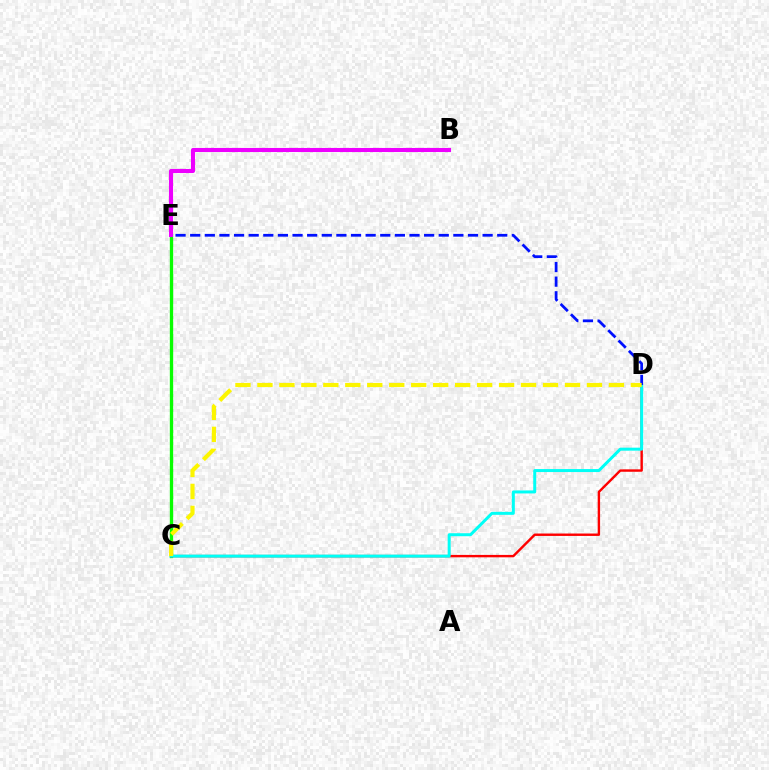{('C', 'E'): [{'color': '#08ff00', 'line_style': 'solid', 'thickness': 2.4}], ('C', 'D'): [{'color': '#ff0000', 'line_style': 'solid', 'thickness': 1.73}, {'color': '#00fff6', 'line_style': 'solid', 'thickness': 2.16}, {'color': '#fcf500', 'line_style': 'dashed', 'thickness': 2.98}], ('B', 'E'): [{'color': '#ee00ff', 'line_style': 'solid', 'thickness': 2.94}], ('D', 'E'): [{'color': '#0010ff', 'line_style': 'dashed', 'thickness': 1.99}]}